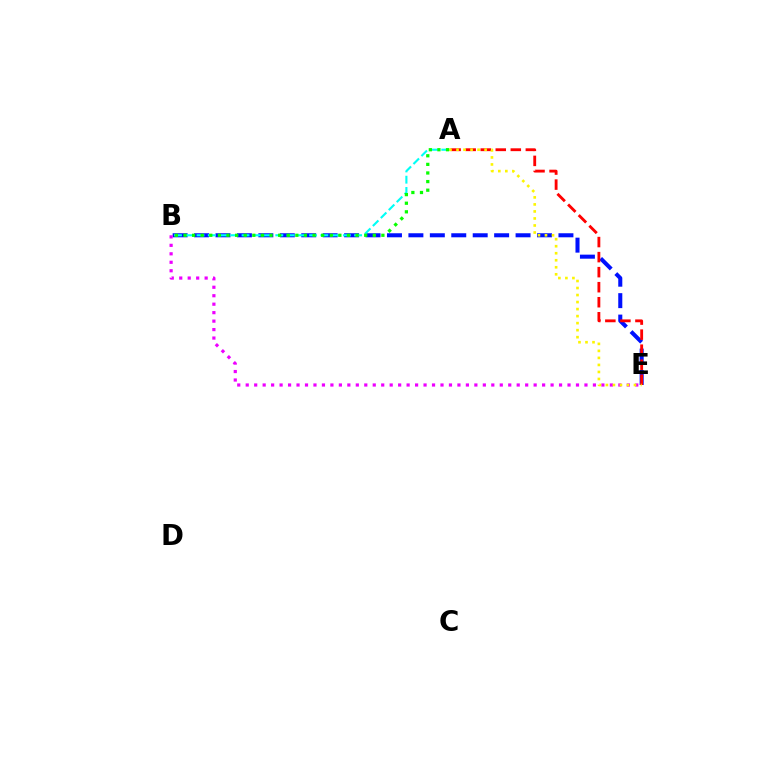{('B', 'E'): [{'color': '#0010ff', 'line_style': 'dashed', 'thickness': 2.91}, {'color': '#ee00ff', 'line_style': 'dotted', 'thickness': 2.3}], ('A', 'B'): [{'color': '#00fff6', 'line_style': 'dashed', 'thickness': 1.53}, {'color': '#08ff00', 'line_style': 'dotted', 'thickness': 2.34}], ('A', 'E'): [{'color': '#ff0000', 'line_style': 'dashed', 'thickness': 2.04}, {'color': '#fcf500', 'line_style': 'dotted', 'thickness': 1.91}]}